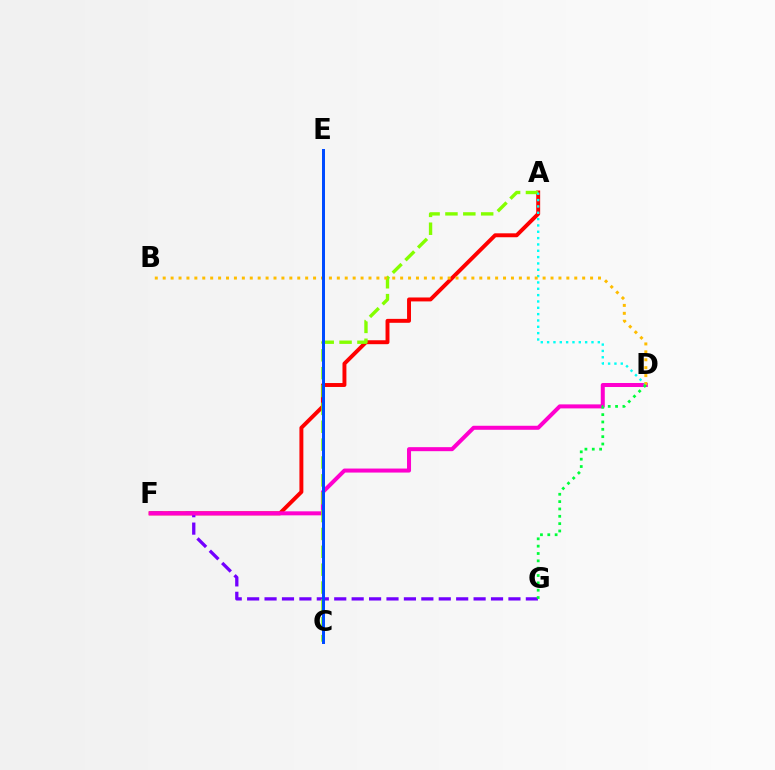{('A', 'F'): [{'color': '#ff0000', 'line_style': 'solid', 'thickness': 2.83}], ('F', 'G'): [{'color': '#7200ff', 'line_style': 'dashed', 'thickness': 2.37}], ('D', 'F'): [{'color': '#ff00cf', 'line_style': 'solid', 'thickness': 2.89}], ('A', 'C'): [{'color': '#84ff00', 'line_style': 'dashed', 'thickness': 2.43}], ('A', 'D'): [{'color': '#00fff6', 'line_style': 'dotted', 'thickness': 1.72}], ('B', 'D'): [{'color': '#ffbd00', 'line_style': 'dotted', 'thickness': 2.15}], ('D', 'G'): [{'color': '#00ff39', 'line_style': 'dotted', 'thickness': 1.99}], ('C', 'E'): [{'color': '#004bff', 'line_style': 'solid', 'thickness': 2.16}]}